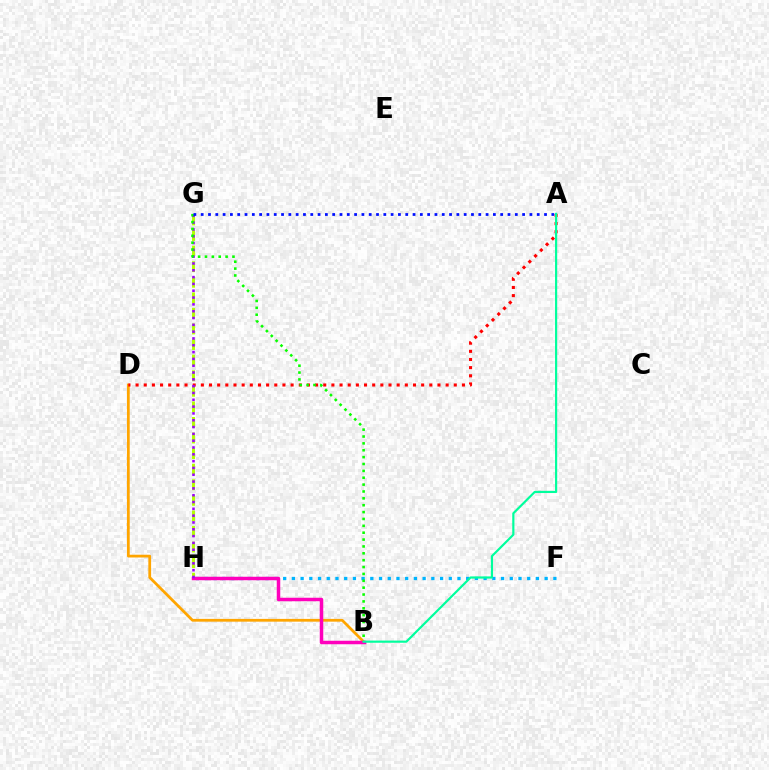{('B', 'D'): [{'color': '#ffa500', 'line_style': 'solid', 'thickness': 1.99}], ('F', 'H'): [{'color': '#00b5ff', 'line_style': 'dotted', 'thickness': 2.37}], ('G', 'H'): [{'color': '#b3ff00', 'line_style': 'dashed', 'thickness': 2.12}, {'color': '#9b00ff', 'line_style': 'dotted', 'thickness': 1.85}], ('A', 'D'): [{'color': '#ff0000', 'line_style': 'dotted', 'thickness': 2.22}], ('B', 'H'): [{'color': '#ff00bd', 'line_style': 'solid', 'thickness': 2.52}], ('B', 'G'): [{'color': '#08ff00', 'line_style': 'dotted', 'thickness': 1.87}], ('A', 'G'): [{'color': '#0010ff', 'line_style': 'dotted', 'thickness': 1.98}], ('A', 'B'): [{'color': '#00ff9d', 'line_style': 'solid', 'thickness': 1.57}]}